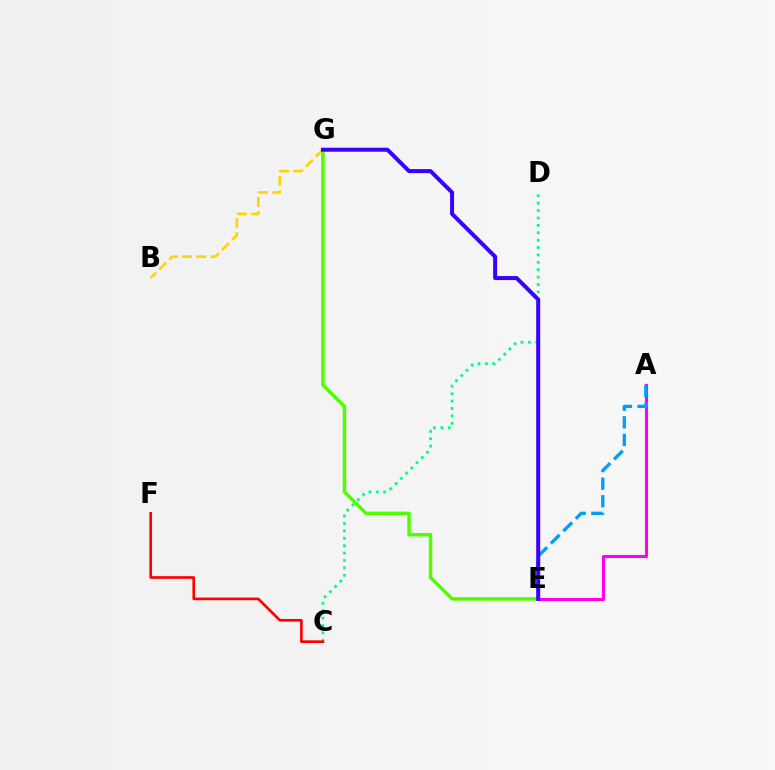{('A', 'E'): [{'color': '#ff00ed', 'line_style': 'solid', 'thickness': 2.22}, {'color': '#009eff', 'line_style': 'dashed', 'thickness': 2.39}], ('C', 'D'): [{'color': '#00ff86', 'line_style': 'dotted', 'thickness': 2.01}], ('E', 'G'): [{'color': '#4fff00', 'line_style': 'solid', 'thickness': 2.5}, {'color': '#3700ff', 'line_style': 'solid', 'thickness': 2.88}], ('C', 'F'): [{'color': '#ff0000', 'line_style': 'solid', 'thickness': 1.91}], ('B', 'G'): [{'color': '#ffd500', 'line_style': 'dashed', 'thickness': 1.93}]}